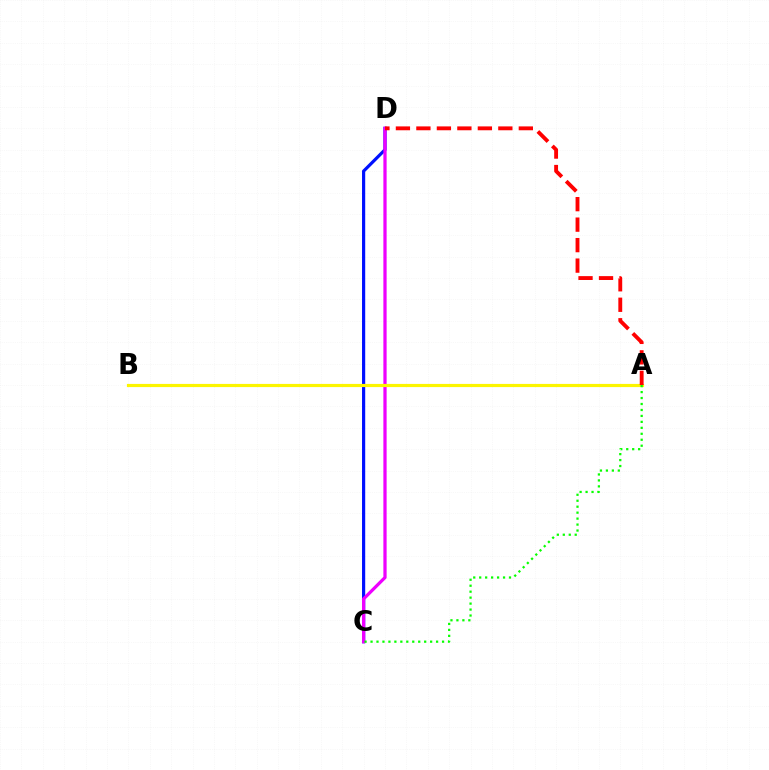{('C', 'D'): [{'color': '#0010ff', 'line_style': 'solid', 'thickness': 2.29}, {'color': '#ee00ff', 'line_style': 'solid', 'thickness': 2.34}], ('A', 'B'): [{'color': '#00fff6', 'line_style': 'solid', 'thickness': 2.03}, {'color': '#fcf500', 'line_style': 'solid', 'thickness': 2.28}], ('A', 'C'): [{'color': '#08ff00', 'line_style': 'dotted', 'thickness': 1.62}], ('A', 'D'): [{'color': '#ff0000', 'line_style': 'dashed', 'thickness': 2.78}]}